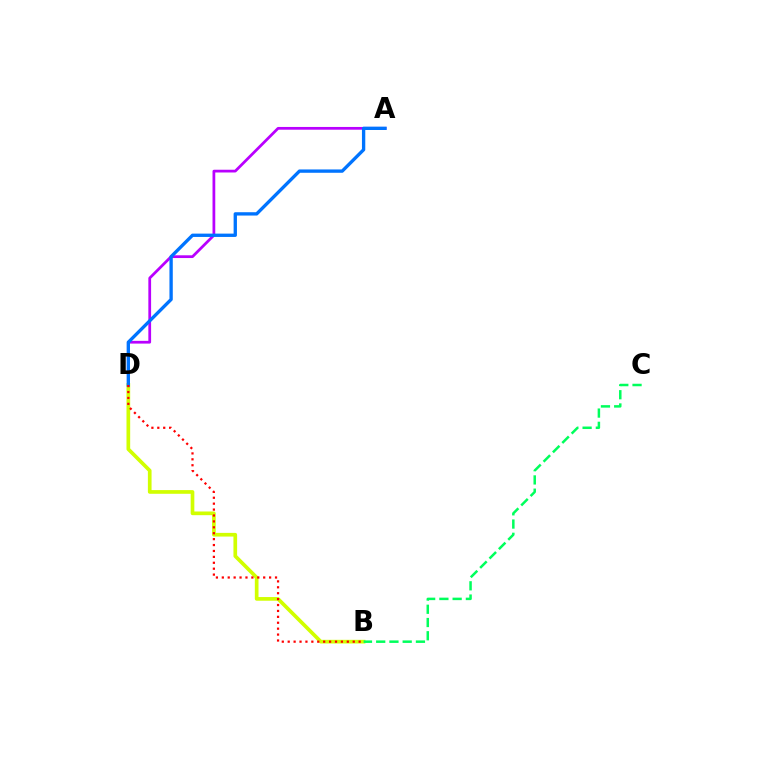{('B', 'D'): [{'color': '#d1ff00', 'line_style': 'solid', 'thickness': 2.65}, {'color': '#ff0000', 'line_style': 'dotted', 'thickness': 1.61}], ('A', 'D'): [{'color': '#b900ff', 'line_style': 'solid', 'thickness': 1.98}, {'color': '#0074ff', 'line_style': 'solid', 'thickness': 2.4}], ('B', 'C'): [{'color': '#00ff5c', 'line_style': 'dashed', 'thickness': 1.8}]}